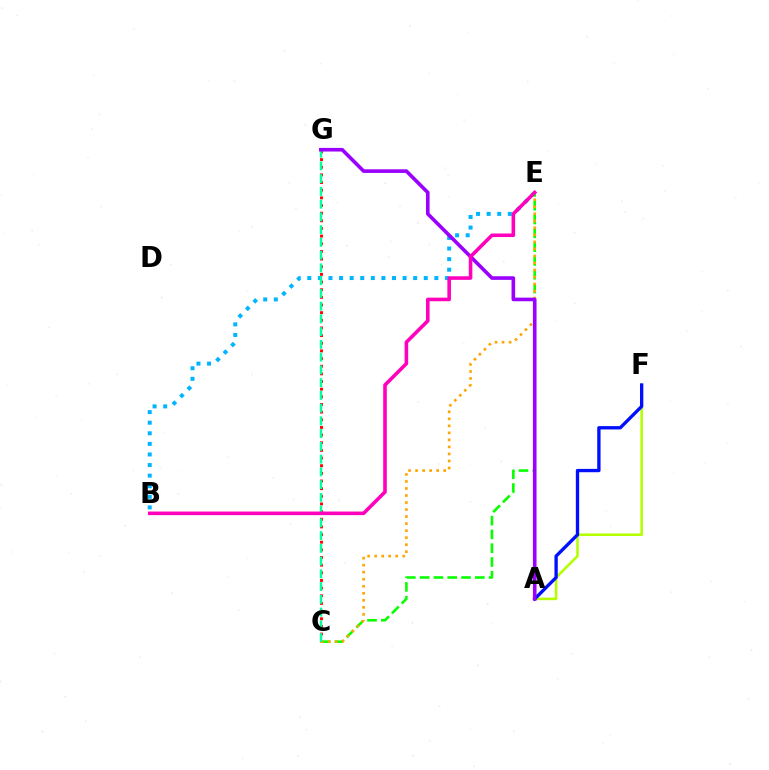{('C', 'G'): [{'color': '#ff0000', 'line_style': 'dotted', 'thickness': 2.08}, {'color': '#00ff9d', 'line_style': 'dashed', 'thickness': 1.73}], ('A', 'F'): [{'color': '#b3ff00', 'line_style': 'solid', 'thickness': 1.84}, {'color': '#0010ff', 'line_style': 'solid', 'thickness': 2.4}], ('B', 'E'): [{'color': '#00b5ff', 'line_style': 'dotted', 'thickness': 2.88}, {'color': '#ff00bd', 'line_style': 'solid', 'thickness': 2.58}], ('C', 'E'): [{'color': '#08ff00', 'line_style': 'dashed', 'thickness': 1.88}, {'color': '#ffa500', 'line_style': 'dotted', 'thickness': 1.91}], ('A', 'G'): [{'color': '#9b00ff', 'line_style': 'solid', 'thickness': 2.61}]}